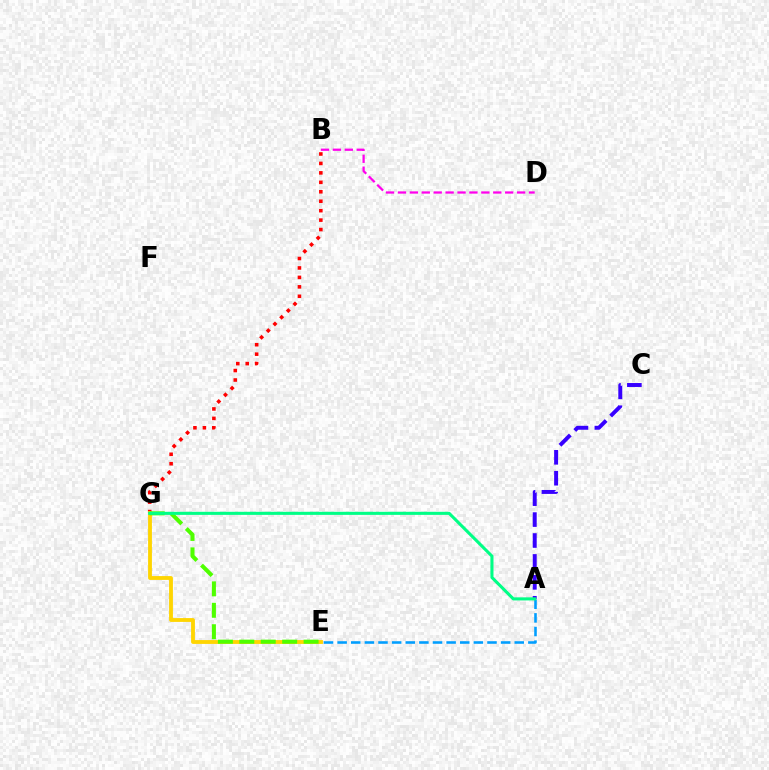{('B', 'G'): [{'color': '#ff0000', 'line_style': 'dotted', 'thickness': 2.57}], ('E', 'G'): [{'color': '#ffd500', 'line_style': 'solid', 'thickness': 2.76}, {'color': '#4fff00', 'line_style': 'dashed', 'thickness': 2.91}], ('A', 'C'): [{'color': '#3700ff', 'line_style': 'dashed', 'thickness': 2.84}], ('A', 'E'): [{'color': '#009eff', 'line_style': 'dashed', 'thickness': 1.85}], ('A', 'G'): [{'color': '#00ff86', 'line_style': 'solid', 'thickness': 2.21}], ('B', 'D'): [{'color': '#ff00ed', 'line_style': 'dashed', 'thickness': 1.62}]}